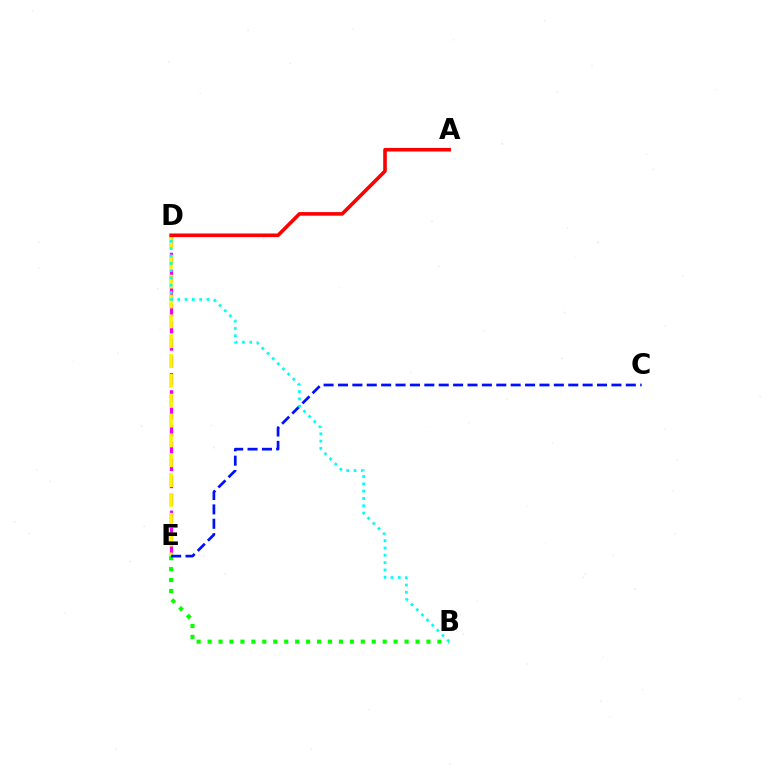{('D', 'E'): [{'color': '#ee00ff', 'line_style': 'dashed', 'thickness': 2.34}, {'color': '#fcf500', 'line_style': 'dashed', 'thickness': 2.7}], ('B', 'E'): [{'color': '#08ff00', 'line_style': 'dotted', 'thickness': 2.97}], ('A', 'D'): [{'color': '#ff0000', 'line_style': 'solid', 'thickness': 2.59}], ('C', 'E'): [{'color': '#0010ff', 'line_style': 'dashed', 'thickness': 1.96}], ('B', 'D'): [{'color': '#00fff6', 'line_style': 'dotted', 'thickness': 1.98}]}